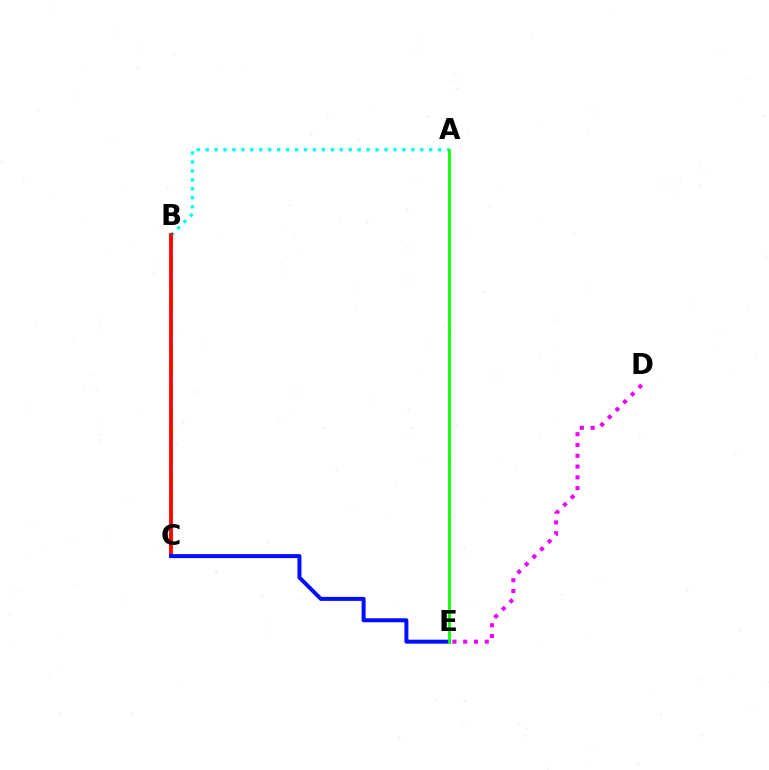{('B', 'C'): [{'color': '#fcf500', 'line_style': 'dashed', 'thickness': 2.91}, {'color': '#ff0000', 'line_style': 'solid', 'thickness': 2.73}], ('A', 'B'): [{'color': '#00fff6', 'line_style': 'dotted', 'thickness': 2.43}], ('D', 'E'): [{'color': '#ee00ff', 'line_style': 'dotted', 'thickness': 2.93}], ('C', 'E'): [{'color': '#0010ff', 'line_style': 'solid', 'thickness': 2.88}], ('A', 'E'): [{'color': '#08ff00', 'line_style': 'solid', 'thickness': 1.98}]}